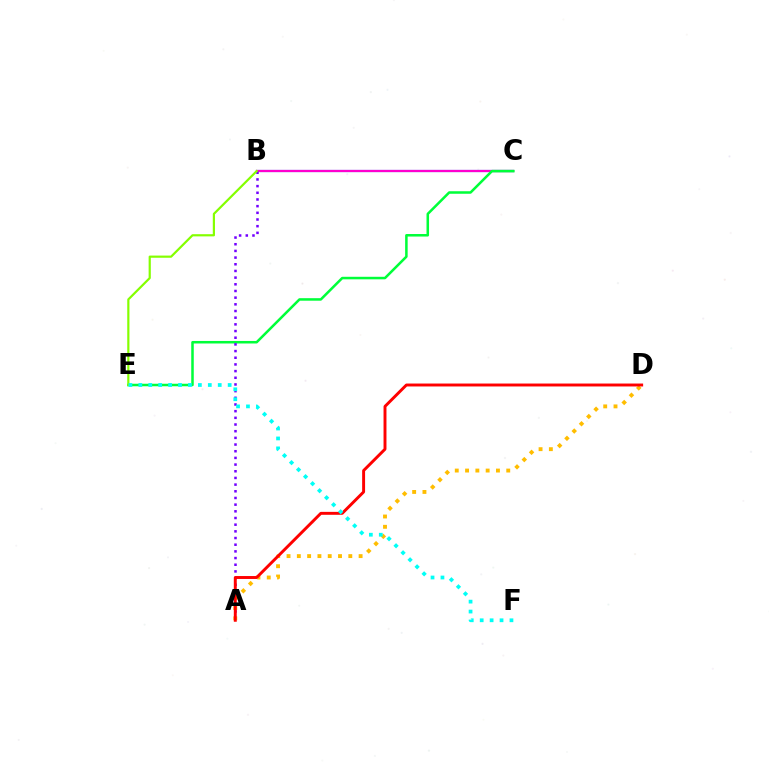{('B', 'C'): [{'color': '#004bff', 'line_style': 'solid', 'thickness': 1.55}, {'color': '#ff00cf', 'line_style': 'solid', 'thickness': 1.57}], ('C', 'E'): [{'color': '#00ff39', 'line_style': 'solid', 'thickness': 1.82}], ('A', 'B'): [{'color': '#7200ff', 'line_style': 'dotted', 'thickness': 1.81}], ('A', 'D'): [{'color': '#ffbd00', 'line_style': 'dotted', 'thickness': 2.8}, {'color': '#ff0000', 'line_style': 'solid', 'thickness': 2.11}], ('B', 'E'): [{'color': '#84ff00', 'line_style': 'solid', 'thickness': 1.58}], ('E', 'F'): [{'color': '#00fff6', 'line_style': 'dotted', 'thickness': 2.7}]}